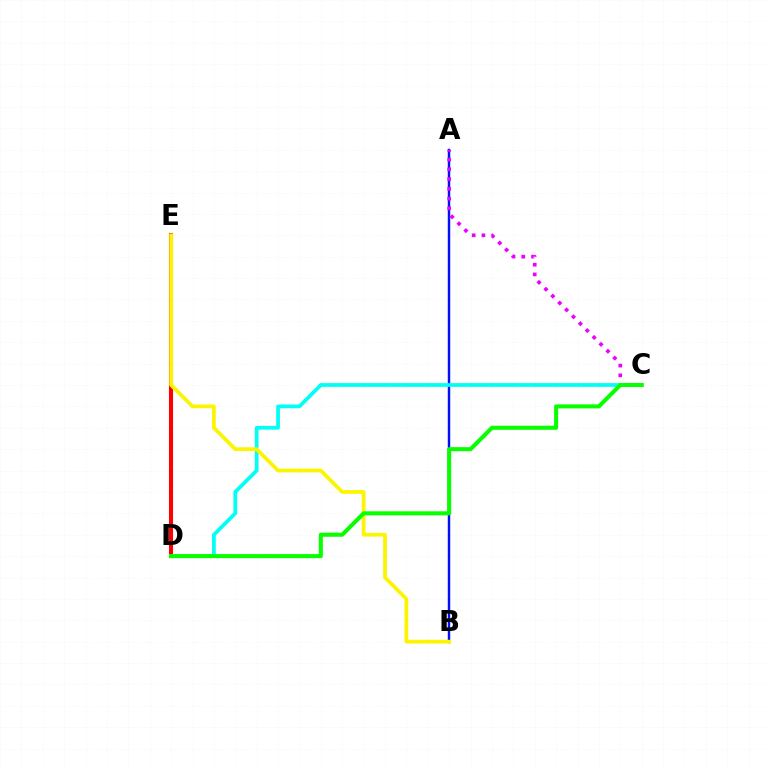{('A', 'B'): [{'color': '#0010ff', 'line_style': 'solid', 'thickness': 1.76}], ('A', 'C'): [{'color': '#ee00ff', 'line_style': 'dotted', 'thickness': 2.65}], ('D', 'E'): [{'color': '#ff0000', 'line_style': 'solid', 'thickness': 2.92}], ('C', 'D'): [{'color': '#00fff6', 'line_style': 'solid', 'thickness': 2.7}, {'color': '#08ff00', 'line_style': 'solid', 'thickness': 2.92}], ('B', 'E'): [{'color': '#fcf500', 'line_style': 'solid', 'thickness': 2.7}]}